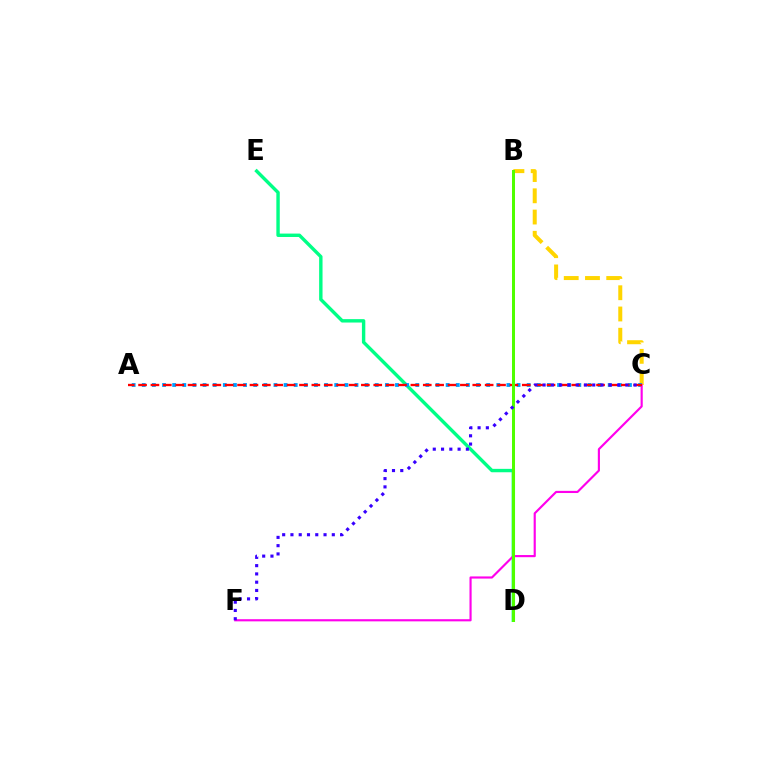{('B', 'C'): [{'color': '#ffd500', 'line_style': 'dashed', 'thickness': 2.89}], ('D', 'E'): [{'color': '#00ff86', 'line_style': 'solid', 'thickness': 2.45}], ('A', 'C'): [{'color': '#009eff', 'line_style': 'dotted', 'thickness': 2.75}, {'color': '#ff0000', 'line_style': 'dashed', 'thickness': 1.68}], ('C', 'F'): [{'color': '#ff00ed', 'line_style': 'solid', 'thickness': 1.55}, {'color': '#3700ff', 'line_style': 'dotted', 'thickness': 2.25}], ('B', 'D'): [{'color': '#4fff00', 'line_style': 'solid', 'thickness': 2.17}]}